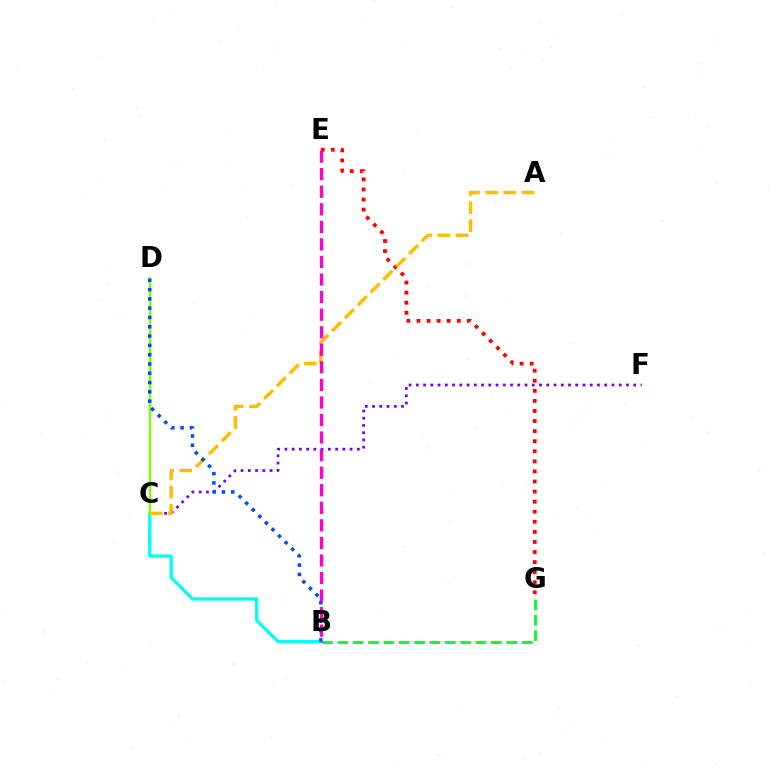{('B', 'C'): [{'color': '#00fff6', 'line_style': 'solid', 'thickness': 2.34}], ('C', 'F'): [{'color': '#7200ff', 'line_style': 'dotted', 'thickness': 1.97}], ('E', 'G'): [{'color': '#ff0000', 'line_style': 'dotted', 'thickness': 2.74}], ('B', 'G'): [{'color': '#00ff39', 'line_style': 'dashed', 'thickness': 2.09}], ('C', 'D'): [{'color': '#84ff00', 'line_style': 'solid', 'thickness': 1.73}], ('A', 'C'): [{'color': '#ffbd00', 'line_style': 'dashed', 'thickness': 2.46}], ('B', 'E'): [{'color': '#ff00cf', 'line_style': 'dashed', 'thickness': 2.39}], ('B', 'D'): [{'color': '#004bff', 'line_style': 'dotted', 'thickness': 2.53}]}